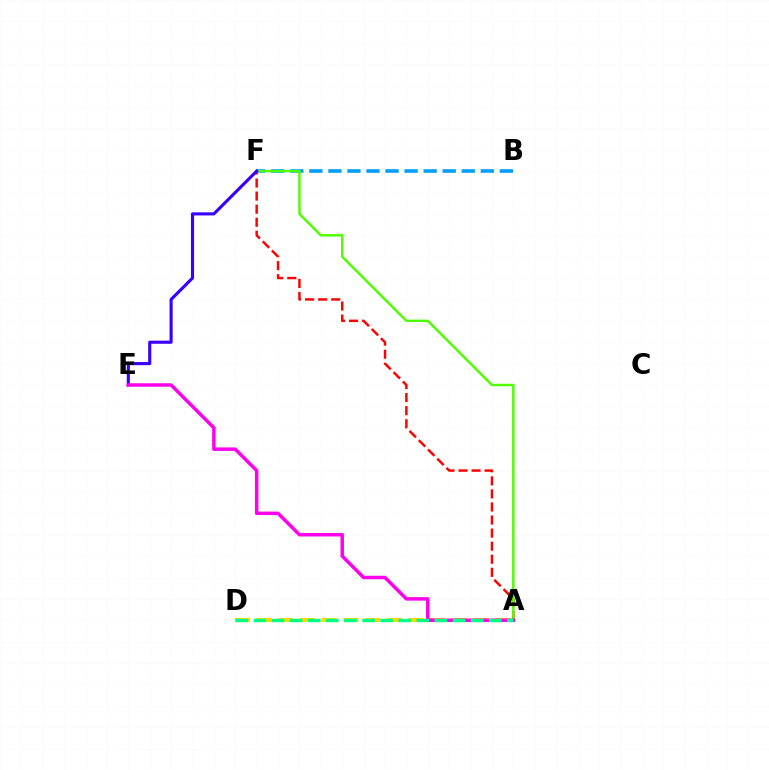{('B', 'F'): [{'color': '#009eff', 'line_style': 'dashed', 'thickness': 2.59}], ('A', 'F'): [{'color': '#ff0000', 'line_style': 'dashed', 'thickness': 1.78}, {'color': '#4fff00', 'line_style': 'solid', 'thickness': 1.78}], ('E', 'F'): [{'color': '#3700ff', 'line_style': 'solid', 'thickness': 2.24}], ('A', 'D'): [{'color': '#ffd500', 'line_style': 'dashed', 'thickness': 2.95}, {'color': '#00ff86', 'line_style': 'dashed', 'thickness': 2.46}], ('A', 'E'): [{'color': '#ff00ed', 'line_style': 'solid', 'thickness': 2.51}]}